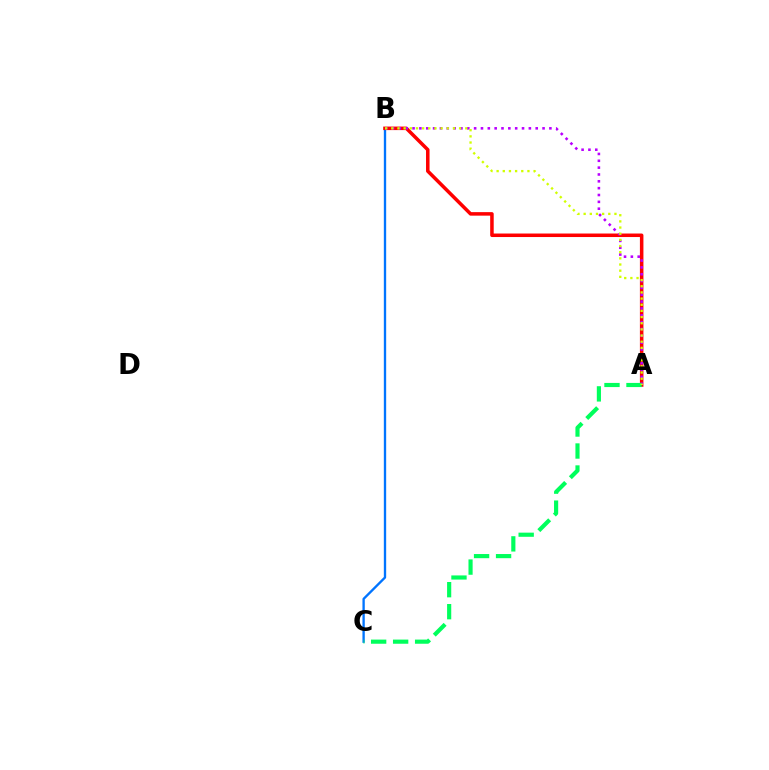{('B', 'C'): [{'color': '#0074ff', 'line_style': 'solid', 'thickness': 1.69}], ('A', 'B'): [{'color': '#ff0000', 'line_style': 'solid', 'thickness': 2.53}, {'color': '#b900ff', 'line_style': 'dotted', 'thickness': 1.86}, {'color': '#d1ff00', 'line_style': 'dotted', 'thickness': 1.67}], ('A', 'C'): [{'color': '#00ff5c', 'line_style': 'dashed', 'thickness': 2.99}]}